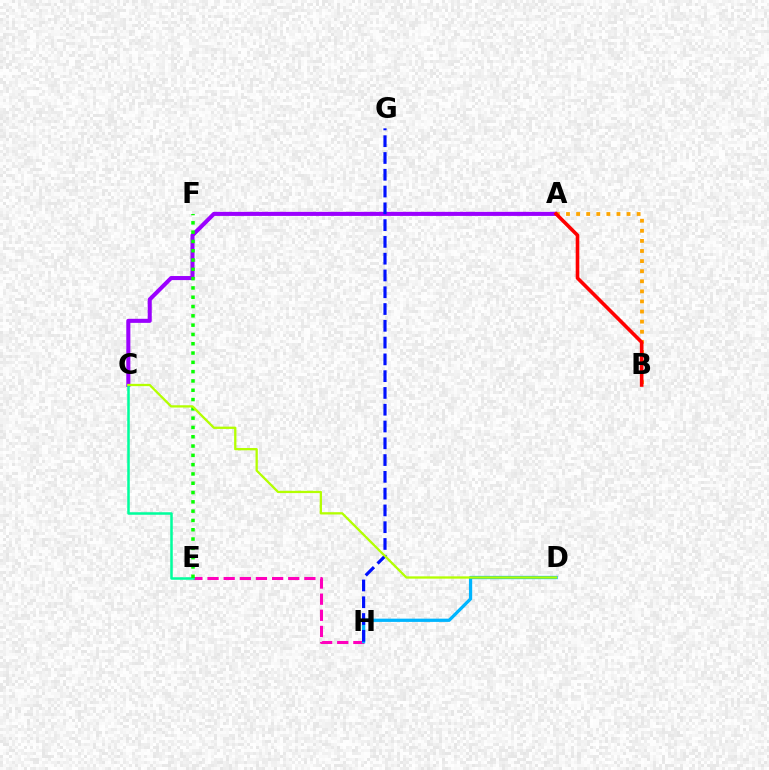{('A', 'C'): [{'color': '#9b00ff', 'line_style': 'solid', 'thickness': 2.92}], ('A', 'B'): [{'color': '#ffa500', 'line_style': 'dotted', 'thickness': 2.74}, {'color': '#ff0000', 'line_style': 'solid', 'thickness': 2.6}], ('E', 'H'): [{'color': '#ff00bd', 'line_style': 'dashed', 'thickness': 2.19}], ('D', 'H'): [{'color': '#00b5ff', 'line_style': 'solid', 'thickness': 2.34}], ('G', 'H'): [{'color': '#0010ff', 'line_style': 'dashed', 'thickness': 2.28}], ('C', 'E'): [{'color': '#00ff9d', 'line_style': 'solid', 'thickness': 1.82}], ('E', 'F'): [{'color': '#08ff00', 'line_style': 'dotted', 'thickness': 2.53}], ('C', 'D'): [{'color': '#b3ff00', 'line_style': 'solid', 'thickness': 1.65}]}